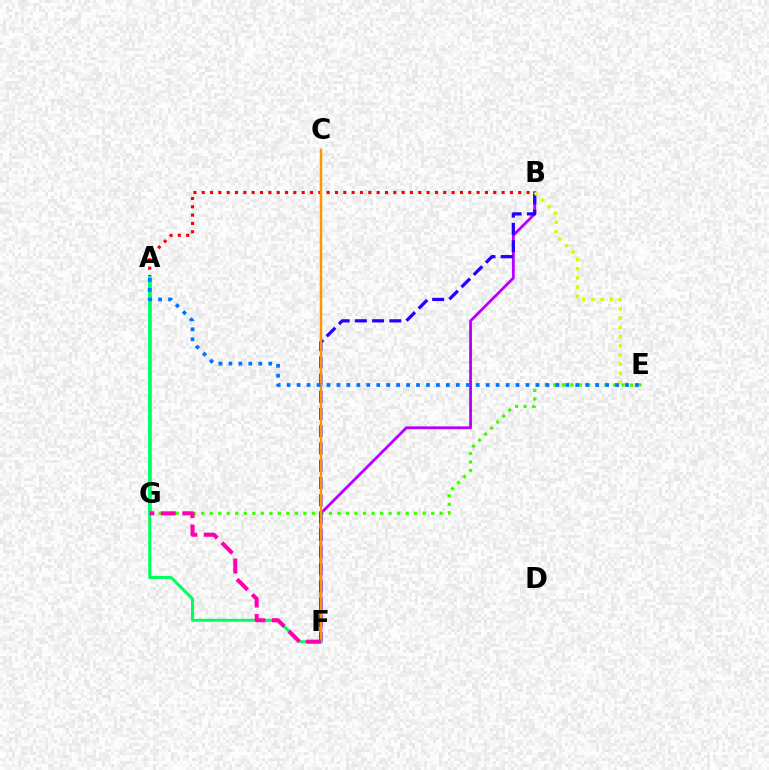{('B', 'F'): [{'color': '#b900ff', 'line_style': 'solid', 'thickness': 2.03}, {'color': '#2500ff', 'line_style': 'dashed', 'thickness': 2.34}], ('E', 'G'): [{'color': '#3dff00', 'line_style': 'dotted', 'thickness': 2.31}], ('B', 'E'): [{'color': '#d1ff00', 'line_style': 'dotted', 'thickness': 2.5}], ('A', 'B'): [{'color': '#ff0000', 'line_style': 'dotted', 'thickness': 2.26}], ('A', 'G'): [{'color': '#00fff6', 'line_style': 'solid', 'thickness': 2.83}], ('C', 'F'): [{'color': '#ff9400', 'line_style': 'solid', 'thickness': 1.77}], ('A', 'F'): [{'color': '#00ff5c', 'line_style': 'solid', 'thickness': 2.13}], ('F', 'G'): [{'color': '#ff00ac', 'line_style': 'dashed', 'thickness': 2.91}], ('A', 'E'): [{'color': '#0074ff', 'line_style': 'dotted', 'thickness': 2.7}]}